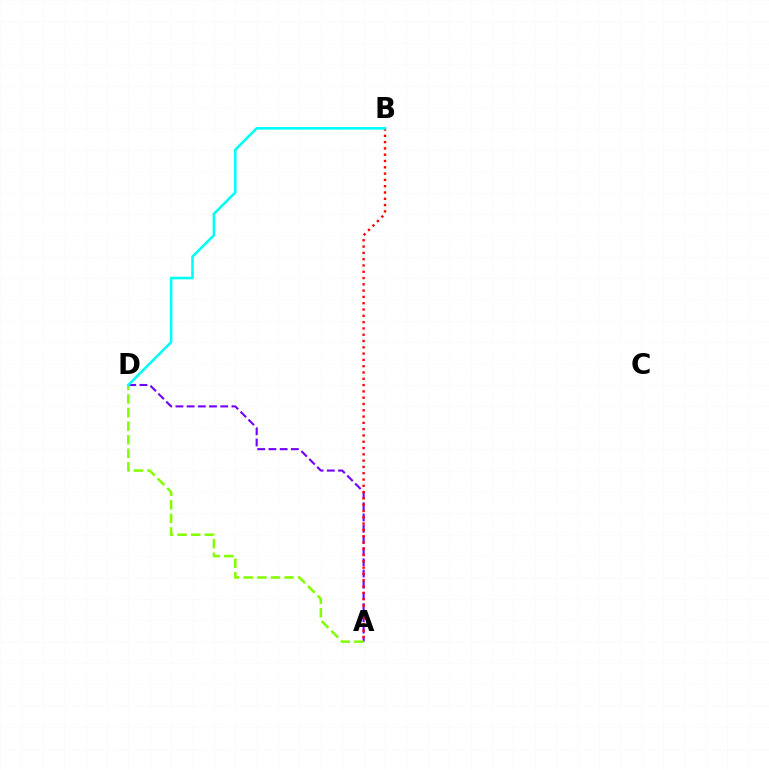{('A', 'D'): [{'color': '#7200ff', 'line_style': 'dashed', 'thickness': 1.52}, {'color': '#84ff00', 'line_style': 'dashed', 'thickness': 1.85}], ('A', 'B'): [{'color': '#ff0000', 'line_style': 'dotted', 'thickness': 1.71}], ('B', 'D'): [{'color': '#00fff6', 'line_style': 'solid', 'thickness': 1.88}]}